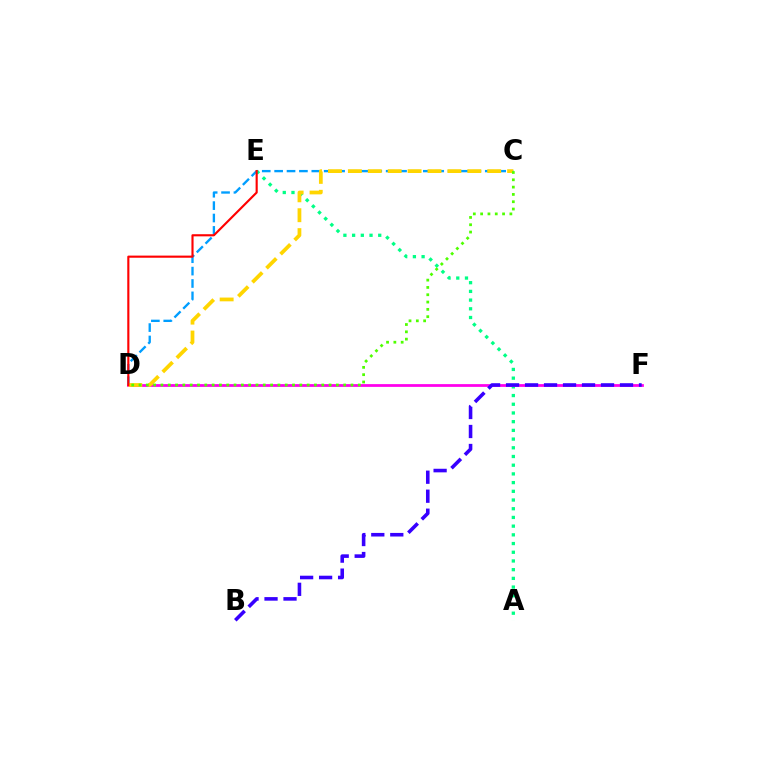{('C', 'D'): [{'color': '#009eff', 'line_style': 'dashed', 'thickness': 1.68}, {'color': '#ffd500', 'line_style': 'dashed', 'thickness': 2.7}, {'color': '#4fff00', 'line_style': 'dotted', 'thickness': 1.99}], ('A', 'E'): [{'color': '#00ff86', 'line_style': 'dotted', 'thickness': 2.37}], ('D', 'F'): [{'color': '#ff00ed', 'line_style': 'solid', 'thickness': 1.99}], ('B', 'F'): [{'color': '#3700ff', 'line_style': 'dashed', 'thickness': 2.58}], ('D', 'E'): [{'color': '#ff0000', 'line_style': 'solid', 'thickness': 1.54}]}